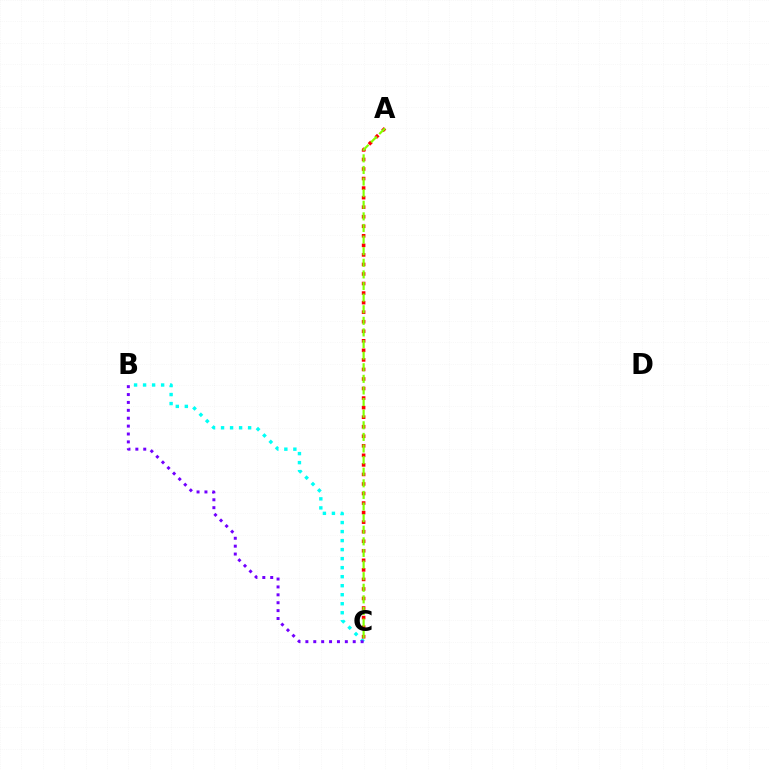{('B', 'C'): [{'color': '#00fff6', 'line_style': 'dotted', 'thickness': 2.45}, {'color': '#7200ff', 'line_style': 'dotted', 'thickness': 2.14}], ('A', 'C'): [{'color': '#ff0000', 'line_style': 'dotted', 'thickness': 2.59}, {'color': '#84ff00', 'line_style': 'dashed', 'thickness': 1.58}]}